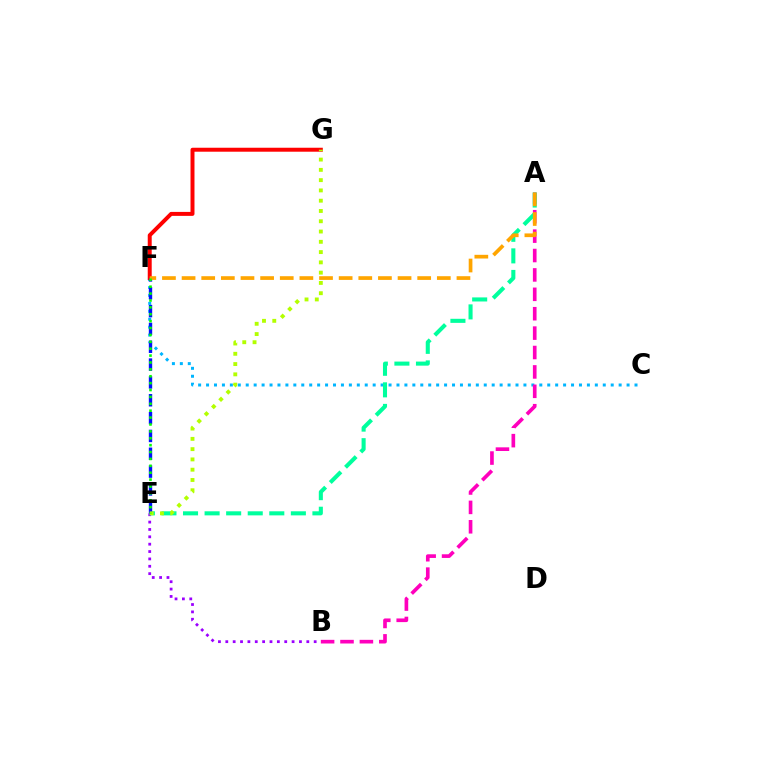{('C', 'F'): [{'color': '#00b5ff', 'line_style': 'dotted', 'thickness': 2.16}], ('F', 'G'): [{'color': '#ff0000', 'line_style': 'solid', 'thickness': 2.86}], ('B', 'E'): [{'color': '#9b00ff', 'line_style': 'dotted', 'thickness': 2.0}], ('A', 'B'): [{'color': '#ff00bd', 'line_style': 'dashed', 'thickness': 2.64}], ('A', 'E'): [{'color': '#00ff9d', 'line_style': 'dashed', 'thickness': 2.93}], ('E', 'F'): [{'color': '#0010ff', 'line_style': 'dashed', 'thickness': 2.42}, {'color': '#08ff00', 'line_style': 'dotted', 'thickness': 1.87}], ('E', 'G'): [{'color': '#b3ff00', 'line_style': 'dotted', 'thickness': 2.79}], ('A', 'F'): [{'color': '#ffa500', 'line_style': 'dashed', 'thickness': 2.67}]}